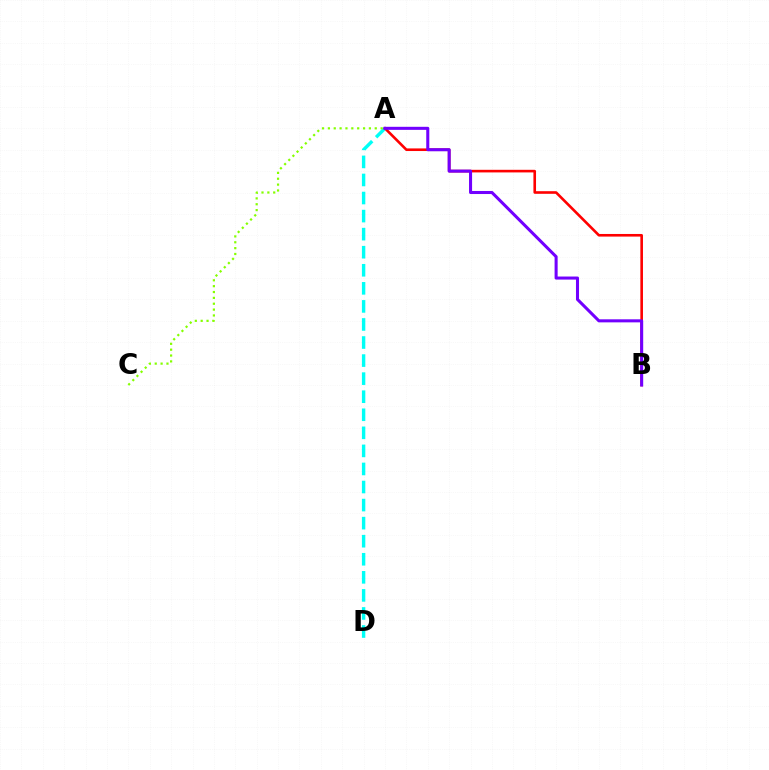{('A', 'D'): [{'color': '#00fff6', 'line_style': 'dashed', 'thickness': 2.45}], ('A', 'B'): [{'color': '#ff0000', 'line_style': 'solid', 'thickness': 1.88}, {'color': '#7200ff', 'line_style': 'solid', 'thickness': 2.2}], ('A', 'C'): [{'color': '#84ff00', 'line_style': 'dotted', 'thickness': 1.59}]}